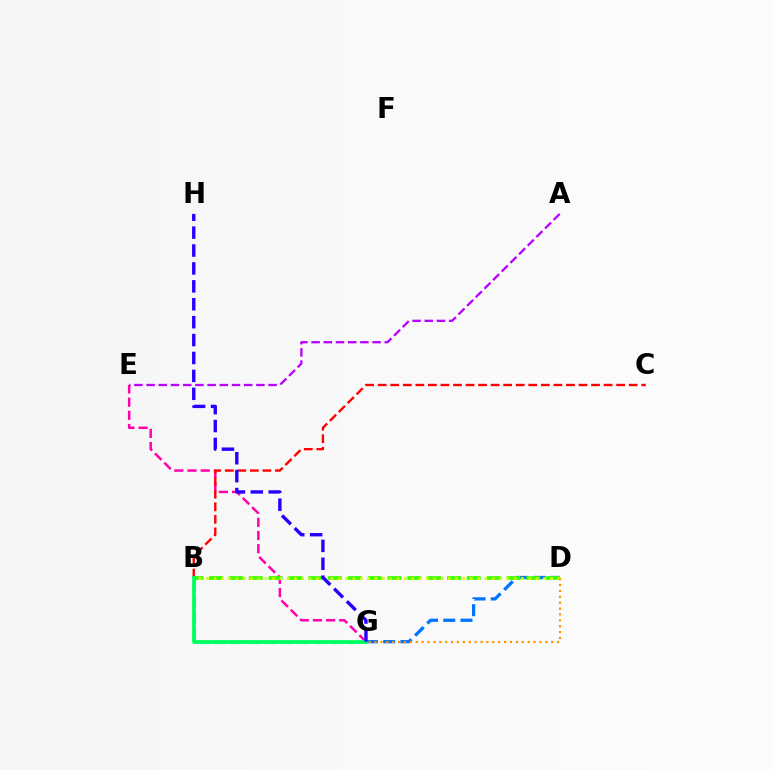{('E', 'G'): [{'color': '#ff00ac', 'line_style': 'dashed', 'thickness': 1.79}], ('A', 'E'): [{'color': '#b900ff', 'line_style': 'dashed', 'thickness': 1.66}], ('D', 'G'): [{'color': '#0074ff', 'line_style': 'dashed', 'thickness': 2.34}, {'color': '#ff9400', 'line_style': 'dotted', 'thickness': 1.6}], ('B', 'G'): [{'color': '#00fff6', 'line_style': 'dashed', 'thickness': 2.27}, {'color': '#00ff5c', 'line_style': 'solid', 'thickness': 2.67}], ('B', 'C'): [{'color': '#ff0000', 'line_style': 'dashed', 'thickness': 1.7}], ('B', 'D'): [{'color': '#3dff00', 'line_style': 'dashed', 'thickness': 2.69}, {'color': '#d1ff00', 'line_style': 'dotted', 'thickness': 1.99}], ('G', 'H'): [{'color': '#2500ff', 'line_style': 'dashed', 'thickness': 2.43}]}